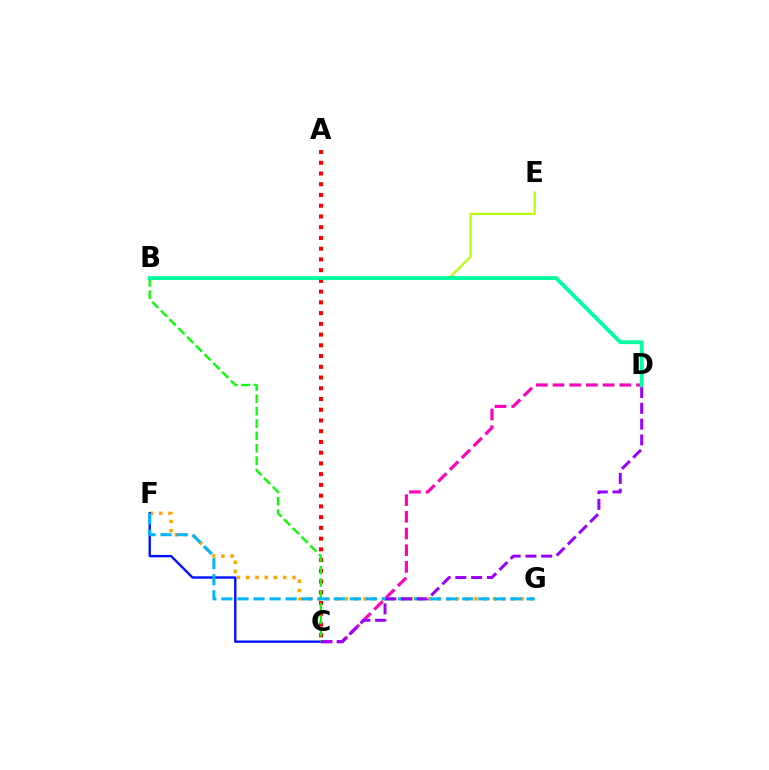{('F', 'G'): [{'color': '#ffa500', 'line_style': 'dotted', 'thickness': 2.51}, {'color': '#00b5ff', 'line_style': 'dashed', 'thickness': 2.18}], ('C', 'D'): [{'color': '#ff00bd', 'line_style': 'dashed', 'thickness': 2.27}, {'color': '#9b00ff', 'line_style': 'dashed', 'thickness': 2.14}], ('A', 'C'): [{'color': '#ff0000', 'line_style': 'dotted', 'thickness': 2.92}], ('B', 'E'): [{'color': '#b3ff00', 'line_style': 'solid', 'thickness': 1.51}], ('C', 'F'): [{'color': '#0010ff', 'line_style': 'solid', 'thickness': 1.7}], ('B', 'C'): [{'color': '#08ff00', 'line_style': 'dashed', 'thickness': 1.68}], ('B', 'D'): [{'color': '#00ff9d', 'line_style': 'solid', 'thickness': 2.72}]}